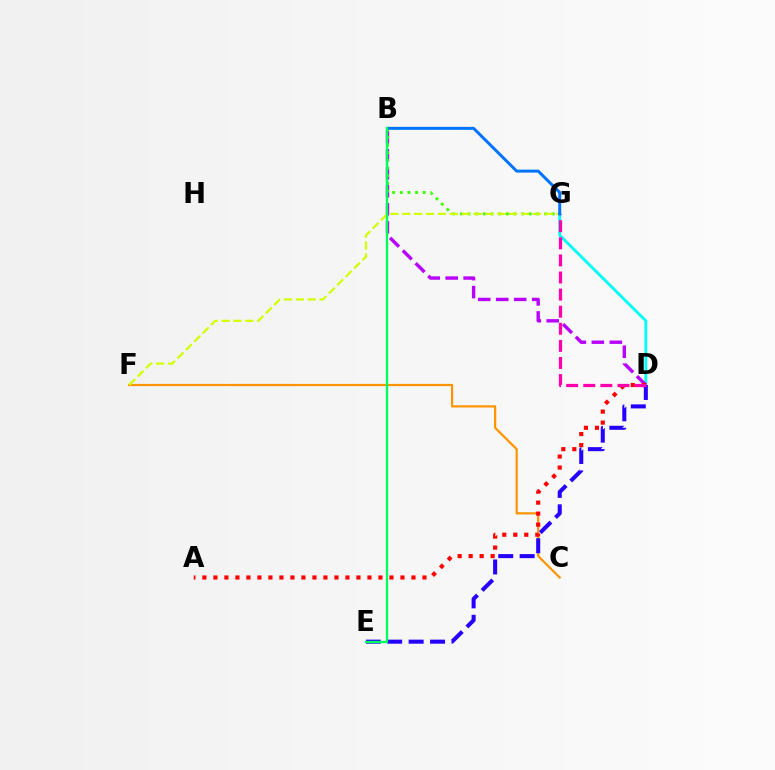{('D', 'G'): [{'color': '#00fff6', 'line_style': 'solid', 'thickness': 2.06}, {'color': '#ff00ac', 'line_style': 'dashed', 'thickness': 2.32}], ('B', 'D'): [{'color': '#b900ff', 'line_style': 'dashed', 'thickness': 2.44}], ('C', 'F'): [{'color': '#ff9400', 'line_style': 'solid', 'thickness': 1.59}], ('D', 'E'): [{'color': '#2500ff', 'line_style': 'dashed', 'thickness': 2.91}], ('B', 'G'): [{'color': '#3dff00', 'line_style': 'dotted', 'thickness': 2.08}, {'color': '#0074ff', 'line_style': 'solid', 'thickness': 2.14}], ('A', 'D'): [{'color': '#ff0000', 'line_style': 'dotted', 'thickness': 2.99}], ('F', 'G'): [{'color': '#d1ff00', 'line_style': 'dashed', 'thickness': 1.61}], ('B', 'E'): [{'color': '#00ff5c', 'line_style': 'solid', 'thickness': 1.68}]}